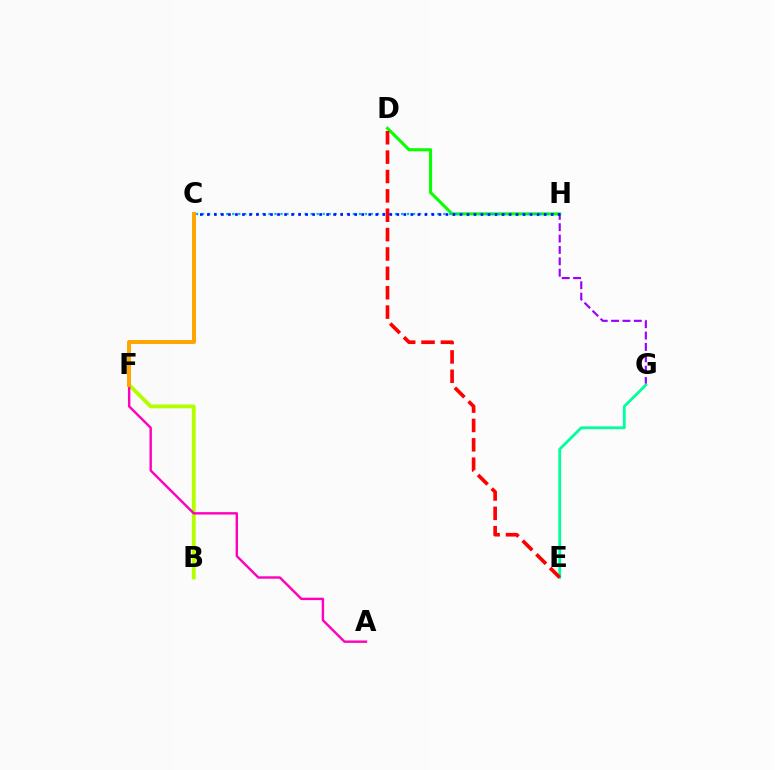{('G', 'H'): [{'color': '#9b00ff', 'line_style': 'dashed', 'thickness': 1.54}], ('D', 'H'): [{'color': '#08ff00', 'line_style': 'solid', 'thickness': 2.21}], ('C', 'H'): [{'color': '#00b5ff', 'line_style': 'dotted', 'thickness': 1.64}, {'color': '#0010ff', 'line_style': 'dotted', 'thickness': 1.91}], ('B', 'F'): [{'color': '#b3ff00', 'line_style': 'solid', 'thickness': 2.77}], ('A', 'F'): [{'color': '#ff00bd', 'line_style': 'solid', 'thickness': 1.73}], ('E', 'G'): [{'color': '#00ff9d', 'line_style': 'solid', 'thickness': 2.03}], ('D', 'E'): [{'color': '#ff0000', 'line_style': 'dashed', 'thickness': 2.63}], ('C', 'F'): [{'color': '#ffa500', 'line_style': 'solid', 'thickness': 2.85}]}